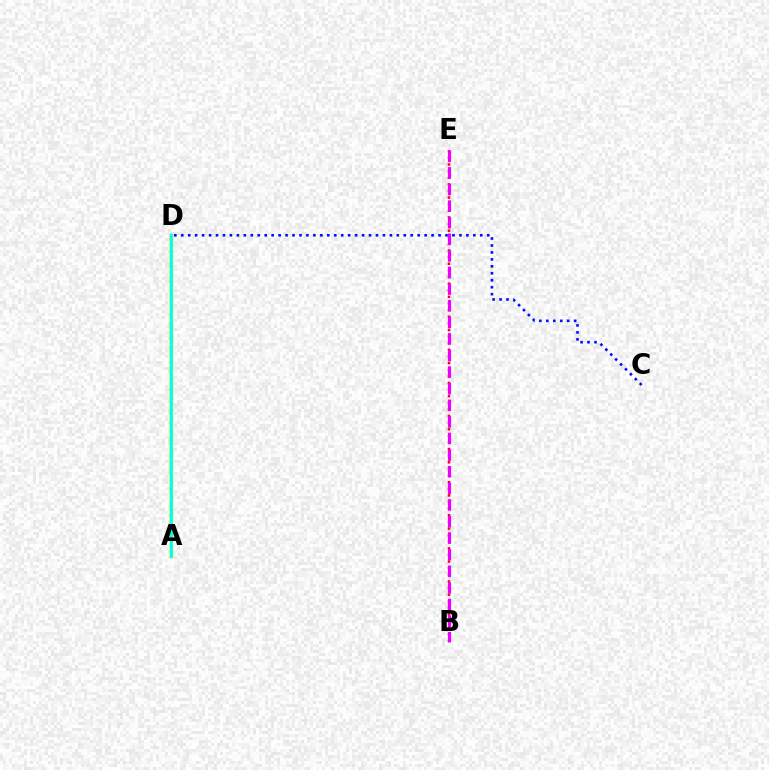{('A', 'D'): [{'color': '#fcf500', 'line_style': 'solid', 'thickness': 2.39}, {'color': '#08ff00', 'line_style': 'solid', 'thickness': 1.76}, {'color': '#00fff6', 'line_style': 'solid', 'thickness': 2.01}], ('B', 'E'): [{'color': '#ff0000', 'line_style': 'dotted', 'thickness': 1.8}, {'color': '#ee00ff', 'line_style': 'dashed', 'thickness': 2.26}], ('C', 'D'): [{'color': '#0010ff', 'line_style': 'dotted', 'thickness': 1.89}]}